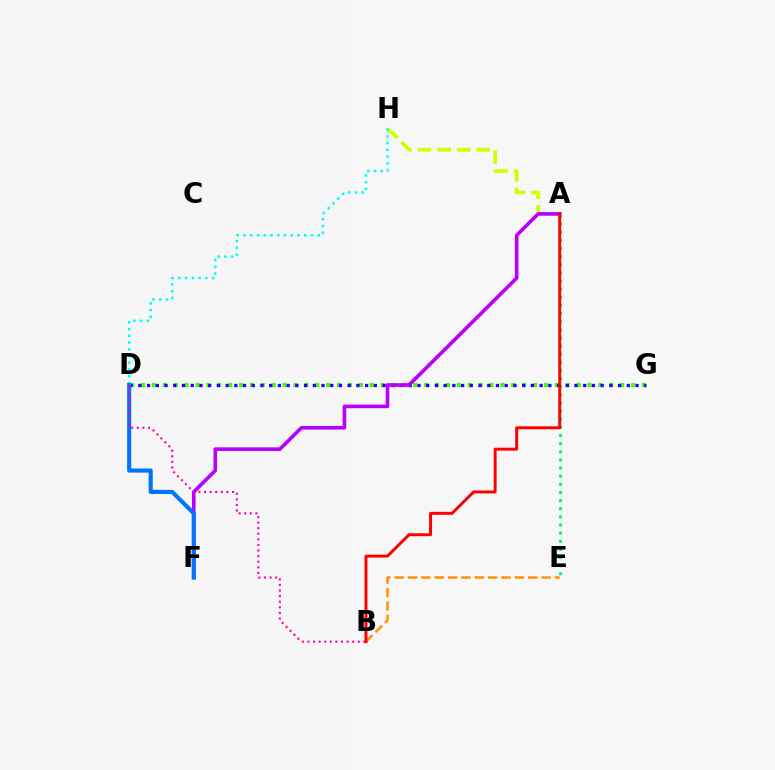{('B', 'E'): [{'color': '#ff9400', 'line_style': 'dashed', 'thickness': 1.81}], ('A', 'H'): [{'color': '#d1ff00', 'line_style': 'dashed', 'thickness': 2.65}], ('D', 'G'): [{'color': '#3dff00', 'line_style': 'dotted', 'thickness': 2.96}, {'color': '#2500ff', 'line_style': 'dotted', 'thickness': 2.37}], ('A', 'F'): [{'color': '#b900ff', 'line_style': 'solid', 'thickness': 2.61}], ('D', 'H'): [{'color': '#00fff6', 'line_style': 'dotted', 'thickness': 1.83}], ('A', 'E'): [{'color': '#00ff5c', 'line_style': 'dotted', 'thickness': 2.21}], ('D', 'F'): [{'color': '#0074ff', 'line_style': 'solid', 'thickness': 2.97}], ('B', 'D'): [{'color': '#ff00ac', 'line_style': 'dotted', 'thickness': 1.52}], ('A', 'B'): [{'color': '#ff0000', 'line_style': 'solid', 'thickness': 2.12}]}